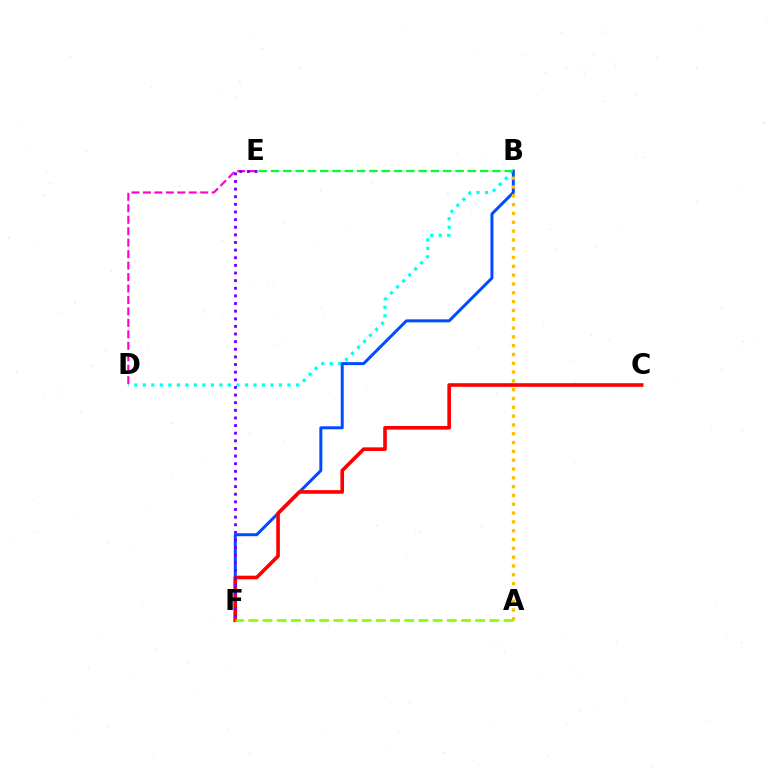{('B', 'D'): [{'color': '#00fff6', 'line_style': 'dotted', 'thickness': 2.31}], ('D', 'E'): [{'color': '#ff00cf', 'line_style': 'dashed', 'thickness': 1.56}], ('B', 'F'): [{'color': '#004bff', 'line_style': 'solid', 'thickness': 2.15}], ('C', 'F'): [{'color': '#ff0000', 'line_style': 'solid', 'thickness': 2.61}], ('E', 'F'): [{'color': '#7200ff', 'line_style': 'dotted', 'thickness': 2.07}], ('B', 'E'): [{'color': '#00ff39', 'line_style': 'dashed', 'thickness': 1.67}], ('A', 'B'): [{'color': '#ffbd00', 'line_style': 'dotted', 'thickness': 2.39}], ('A', 'F'): [{'color': '#84ff00', 'line_style': 'dashed', 'thickness': 1.93}]}